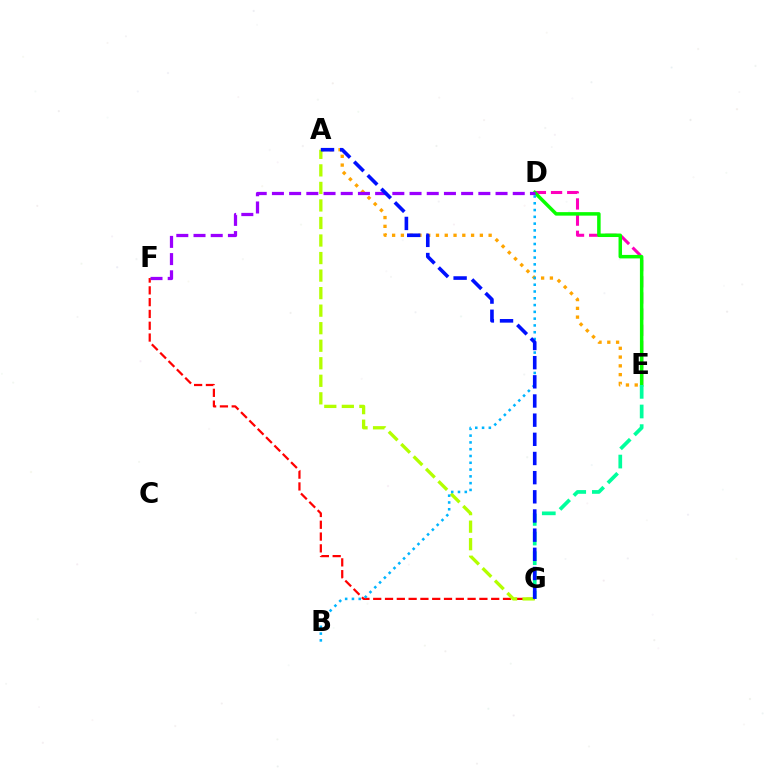{('F', 'G'): [{'color': '#ff0000', 'line_style': 'dashed', 'thickness': 1.6}], ('D', 'E'): [{'color': '#ff00bd', 'line_style': 'dashed', 'thickness': 2.2}, {'color': '#08ff00', 'line_style': 'solid', 'thickness': 2.52}], ('A', 'E'): [{'color': '#ffa500', 'line_style': 'dotted', 'thickness': 2.38}], ('A', 'G'): [{'color': '#b3ff00', 'line_style': 'dashed', 'thickness': 2.38}, {'color': '#0010ff', 'line_style': 'dashed', 'thickness': 2.6}], ('E', 'G'): [{'color': '#00ff9d', 'line_style': 'dashed', 'thickness': 2.67}], ('D', 'F'): [{'color': '#9b00ff', 'line_style': 'dashed', 'thickness': 2.34}], ('B', 'D'): [{'color': '#00b5ff', 'line_style': 'dotted', 'thickness': 1.84}]}